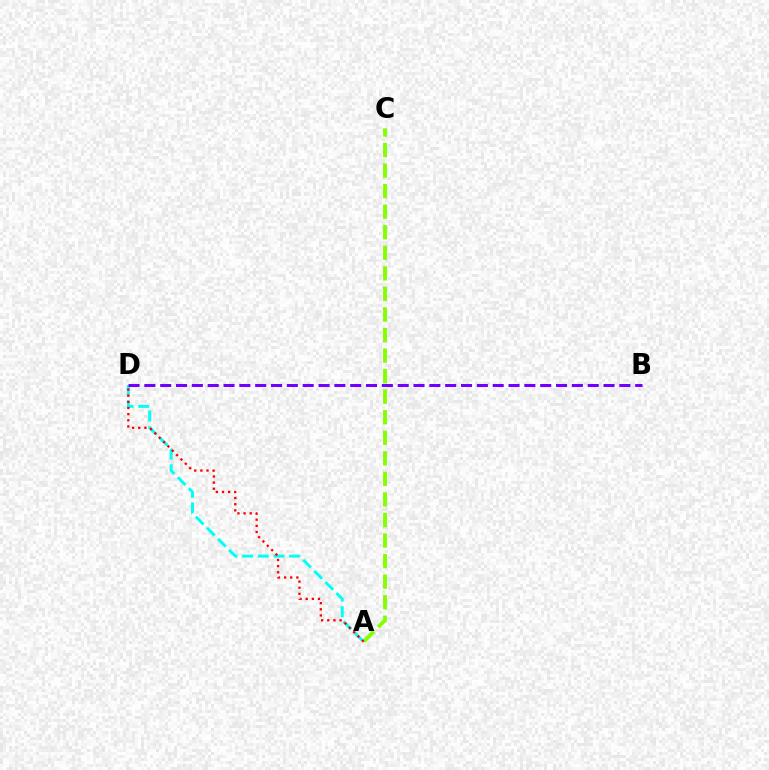{('A', 'C'): [{'color': '#84ff00', 'line_style': 'dashed', 'thickness': 2.79}], ('A', 'D'): [{'color': '#00fff6', 'line_style': 'dashed', 'thickness': 2.13}, {'color': '#ff0000', 'line_style': 'dotted', 'thickness': 1.67}], ('B', 'D'): [{'color': '#7200ff', 'line_style': 'dashed', 'thickness': 2.15}]}